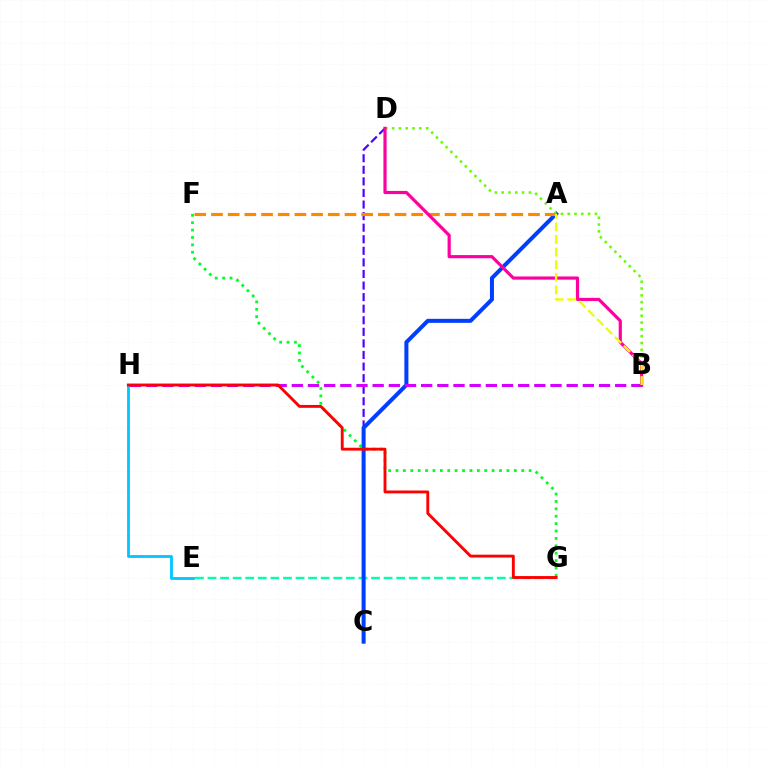{('E', 'H'): [{'color': '#00c7ff', 'line_style': 'solid', 'thickness': 2.03}], ('E', 'G'): [{'color': '#00ffaf', 'line_style': 'dashed', 'thickness': 1.71}], ('F', 'G'): [{'color': '#00ff27', 'line_style': 'dotted', 'thickness': 2.01}], ('C', 'D'): [{'color': '#4f00ff', 'line_style': 'dashed', 'thickness': 1.57}], ('A', 'C'): [{'color': '#003fff', 'line_style': 'solid', 'thickness': 2.89}], ('B', 'D'): [{'color': '#66ff00', 'line_style': 'dotted', 'thickness': 1.85}, {'color': '#ff00a0', 'line_style': 'solid', 'thickness': 2.29}], ('A', 'F'): [{'color': '#ff8800', 'line_style': 'dashed', 'thickness': 2.27}], ('B', 'H'): [{'color': '#d600ff', 'line_style': 'dashed', 'thickness': 2.2}], ('A', 'B'): [{'color': '#eeff00', 'line_style': 'dashed', 'thickness': 1.71}], ('G', 'H'): [{'color': '#ff0000', 'line_style': 'solid', 'thickness': 2.07}]}